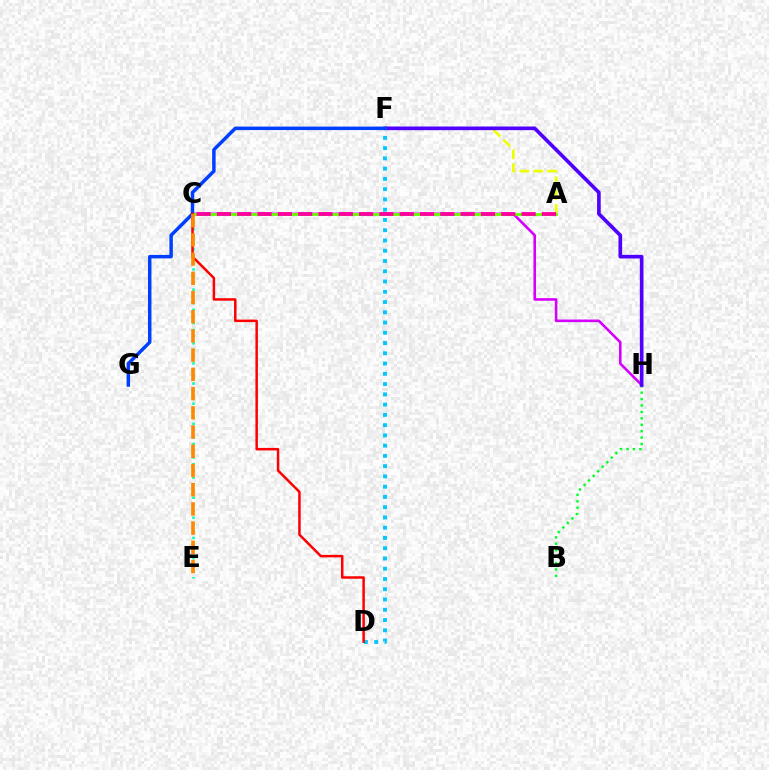{('C', 'H'): [{'color': '#d600ff', 'line_style': 'solid', 'thickness': 1.87}], ('B', 'H'): [{'color': '#00ff27', 'line_style': 'dotted', 'thickness': 1.75}], ('C', 'E'): [{'color': '#00ffaf', 'line_style': 'dotted', 'thickness': 1.82}, {'color': '#ff8800', 'line_style': 'dashed', 'thickness': 2.61}], ('A', 'F'): [{'color': '#eeff00', 'line_style': 'dashed', 'thickness': 1.89}], ('F', 'H'): [{'color': '#4f00ff', 'line_style': 'solid', 'thickness': 2.63}], ('D', 'F'): [{'color': '#00c7ff', 'line_style': 'dotted', 'thickness': 2.79}], ('F', 'G'): [{'color': '#003fff', 'line_style': 'solid', 'thickness': 2.5}], ('A', 'C'): [{'color': '#66ff00', 'line_style': 'solid', 'thickness': 2.07}, {'color': '#ff00a0', 'line_style': 'dashed', 'thickness': 2.76}], ('C', 'D'): [{'color': '#ff0000', 'line_style': 'solid', 'thickness': 1.79}]}